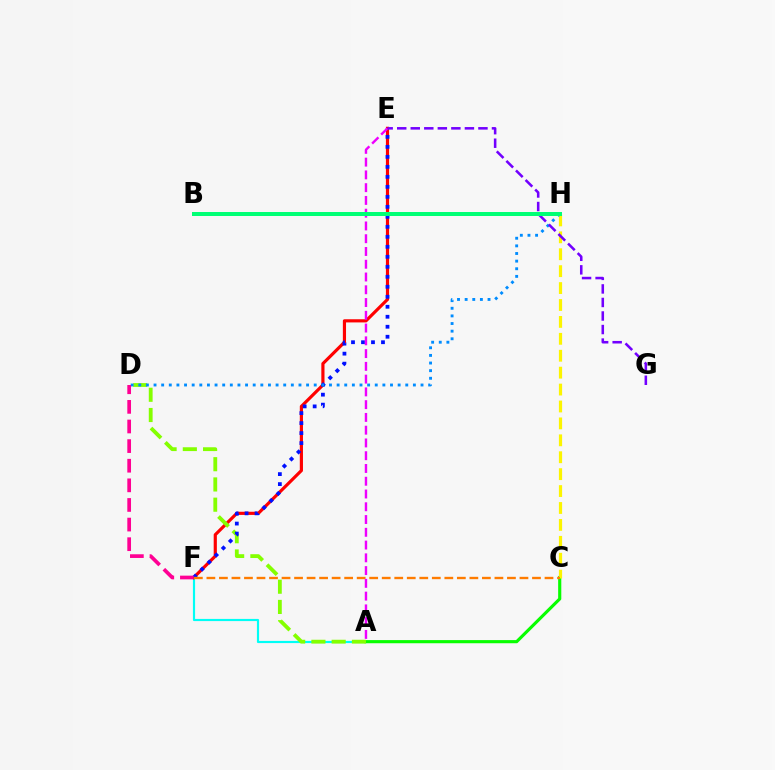{('A', 'F'): [{'color': '#00fff6', 'line_style': 'solid', 'thickness': 1.56}], ('A', 'C'): [{'color': '#08ff00', 'line_style': 'solid', 'thickness': 2.26}], ('E', 'F'): [{'color': '#ff0000', 'line_style': 'solid', 'thickness': 2.28}, {'color': '#0010ff', 'line_style': 'dotted', 'thickness': 2.72}], ('A', 'D'): [{'color': '#84ff00', 'line_style': 'dashed', 'thickness': 2.75}], ('C', 'H'): [{'color': '#fcf500', 'line_style': 'dashed', 'thickness': 2.3}], ('D', 'H'): [{'color': '#008cff', 'line_style': 'dotted', 'thickness': 2.07}], ('D', 'F'): [{'color': '#ff0094', 'line_style': 'dashed', 'thickness': 2.67}], ('C', 'F'): [{'color': '#ff7c00', 'line_style': 'dashed', 'thickness': 1.7}], ('A', 'E'): [{'color': '#ee00ff', 'line_style': 'dashed', 'thickness': 1.73}], ('E', 'G'): [{'color': '#7200ff', 'line_style': 'dashed', 'thickness': 1.84}], ('B', 'H'): [{'color': '#00ff74', 'line_style': 'solid', 'thickness': 2.88}]}